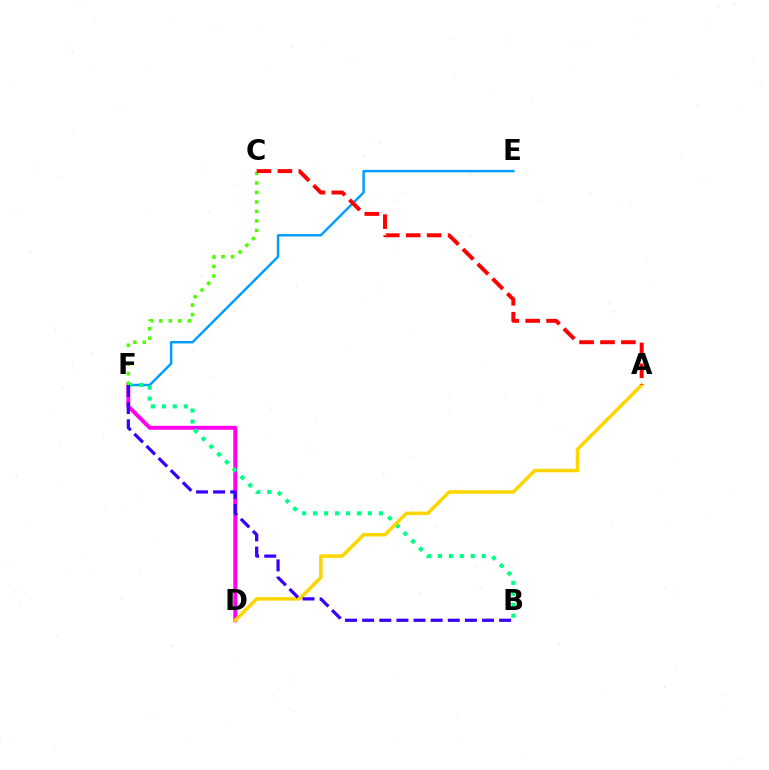{('E', 'F'): [{'color': '#009eff', 'line_style': 'solid', 'thickness': 1.76}], ('D', 'F'): [{'color': '#ff00ed', 'line_style': 'solid', 'thickness': 2.84}], ('B', 'F'): [{'color': '#00ff86', 'line_style': 'dotted', 'thickness': 2.98}, {'color': '#3700ff', 'line_style': 'dashed', 'thickness': 2.33}], ('A', 'D'): [{'color': '#ffd500', 'line_style': 'solid', 'thickness': 2.52}], ('C', 'F'): [{'color': '#4fff00', 'line_style': 'dotted', 'thickness': 2.58}], ('A', 'C'): [{'color': '#ff0000', 'line_style': 'dashed', 'thickness': 2.84}]}